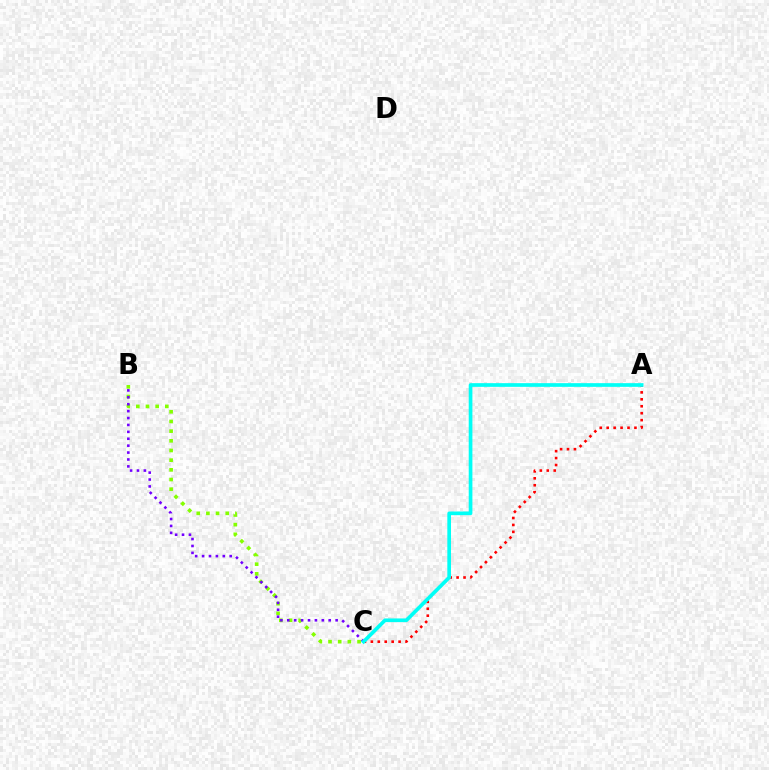{('A', 'C'): [{'color': '#ff0000', 'line_style': 'dotted', 'thickness': 1.88}, {'color': '#00fff6', 'line_style': 'solid', 'thickness': 2.65}], ('B', 'C'): [{'color': '#84ff00', 'line_style': 'dotted', 'thickness': 2.63}, {'color': '#7200ff', 'line_style': 'dotted', 'thickness': 1.88}]}